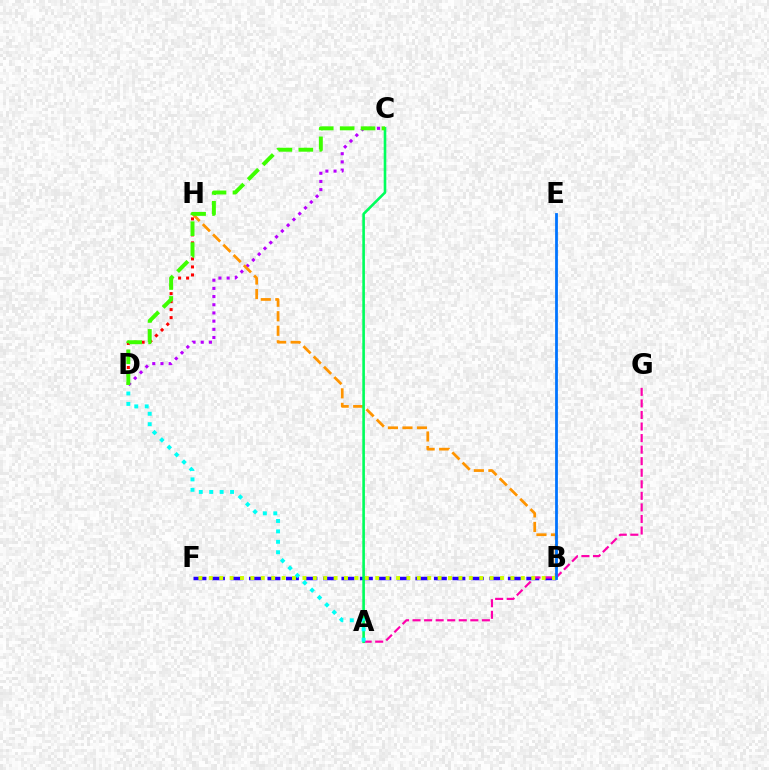{('B', 'F'): [{'color': '#2500ff', 'line_style': 'dashed', 'thickness': 2.51}, {'color': '#d1ff00', 'line_style': 'dotted', 'thickness': 2.83}], ('D', 'H'): [{'color': '#ff0000', 'line_style': 'dotted', 'thickness': 2.18}], ('A', 'G'): [{'color': '#ff00ac', 'line_style': 'dashed', 'thickness': 1.57}], ('C', 'D'): [{'color': '#b900ff', 'line_style': 'dotted', 'thickness': 2.22}, {'color': '#3dff00', 'line_style': 'dashed', 'thickness': 2.84}], ('B', 'H'): [{'color': '#ff9400', 'line_style': 'dashed', 'thickness': 1.97}], ('A', 'C'): [{'color': '#00ff5c', 'line_style': 'solid', 'thickness': 1.88}], ('B', 'E'): [{'color': '#0074ff', 'line_style': 'solid', 'thickness': 2.0}], ('A', 'D'): [{'color': '#00fff6', 'line_style': 'dotted', 'thickness': 2.83}]}